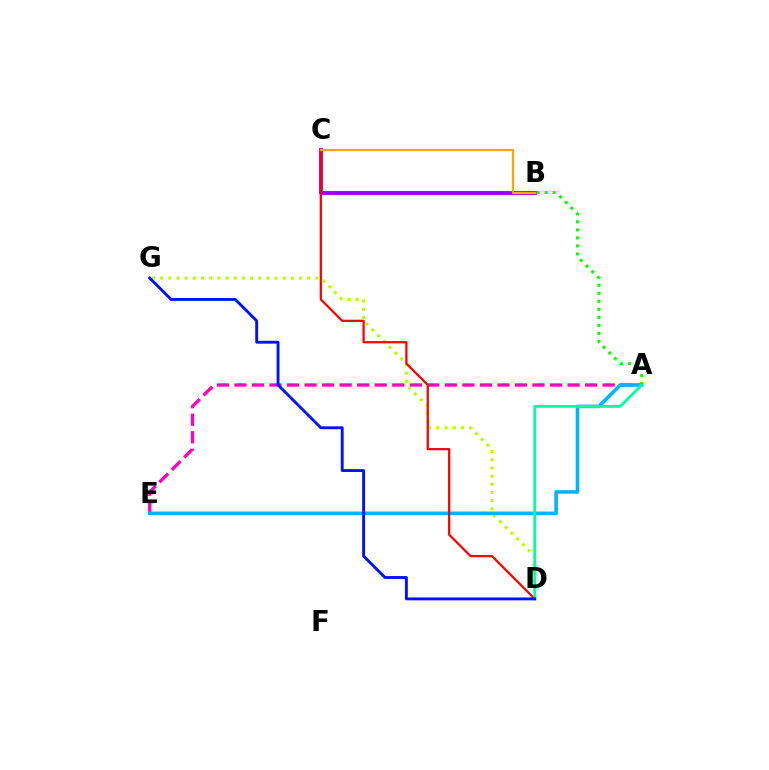{('A', 'E'): [{'color': '#ff00bd', 'line_style': 'dashed', 'thickness': 2.38}, {'color': '#00b5ff', 'line_style': 'solid', 'thickness': 2.59}], ('B', 'C'): [{'color': '#9b00ff', 'line_style': 'solid', 'thickness': 2.79}, {'color': '#ffa500', 'line_style': 'solid', 'thickness': 1.59}], ('A', 'B'): [{'color': '#08ff00', 'line_style': 'dotted', 'thickness': 2.18}], ('D', 'G'): [{'color': '#b3ff00', 'line_style': 'dotted', 'thickness': 2.22}, {'color': '#0010ff', 'line_style': 'solid', 'thickness': 2.06}], ('C', 'D'): [{'color': '#ff0000', 'line_style': 'solid', 'thickness': 1.62}], ('A', 'D'): [{'color': '#00ff9d', 'line_style': 'solid', 'thickness': 1.98}]}